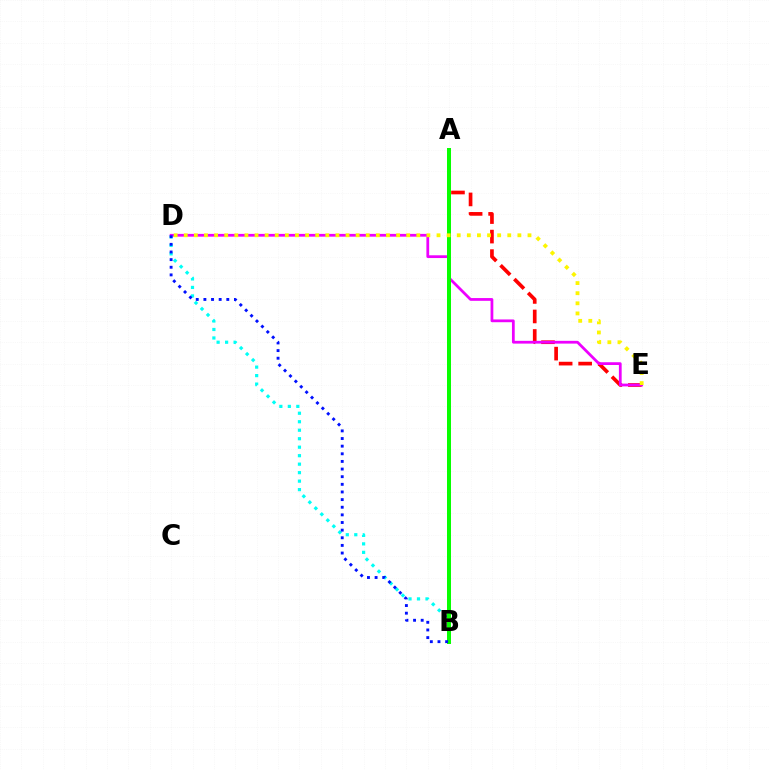{('B', 'D'): [{'color': '#00fff6', 'line_style': 'dotted', 'thickness': 2.31}, {'color': '#0010ff', 'line_style': 'dotted', 'thickness': 2.07}], ('A', 'E'): [{'color': '#ff0000', 'line_style': 'dashed', 'thickness': 2.65}], ('D', 'E'): [{'color': '#ee00ff', 'line_style': 'solid', 'thickness': 1.99}, {'color': '#fcf500', 'line_style': 'dotted', 'thickness': 2.75}], ('A', 'B'): [{'color': '#08ff00', 'line_style': 'solid', 'thickness': 2.88}]}